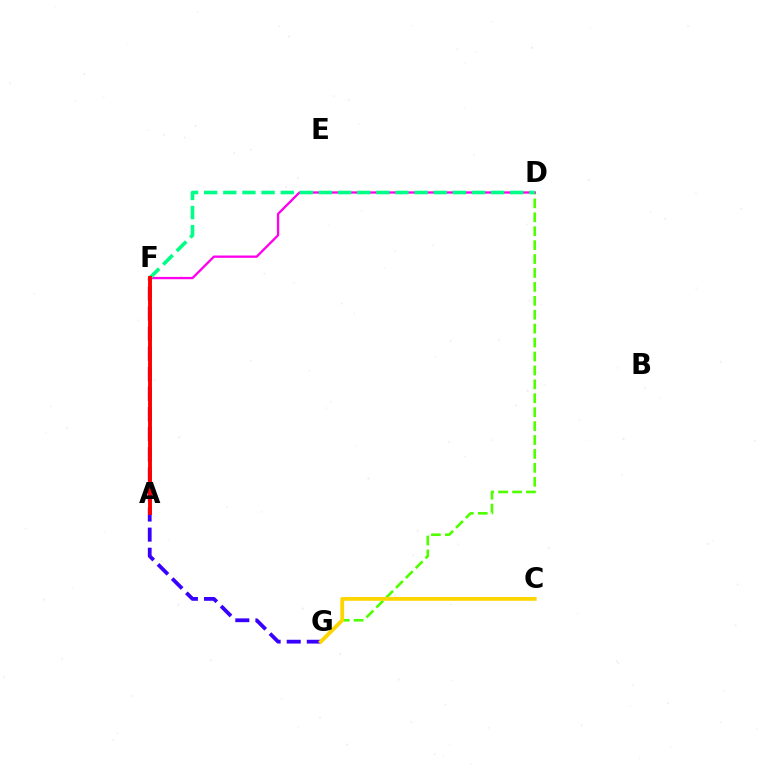{('D', 'G'): [{'color': '#4fff00', 'line_style': 'dashed', 'thickness': 1.89}], ('F', 'G'): [{'color': '#3700ff', 'line_style': 'dashed', 'thickness': 2.73}], ('D', 'F'): [{'color': '#ff00ed', 'line_style': 'solid', 'thickness': 1.67}, {'color': '#00ff86', 'line_style': 'dashed', 'thickness': 2.6}], ('C', 'G'): [{'color': '#ffd500', 'line_style': 'solid', 'thickness': 2.75}], ('A', 'F'): [{'color': '#009eff', 'line_style': 'dashed', 'thickness': 1.52}, {'color': '#ff0000', 'line_style': 'solid', 'thickness': 2.8}]}